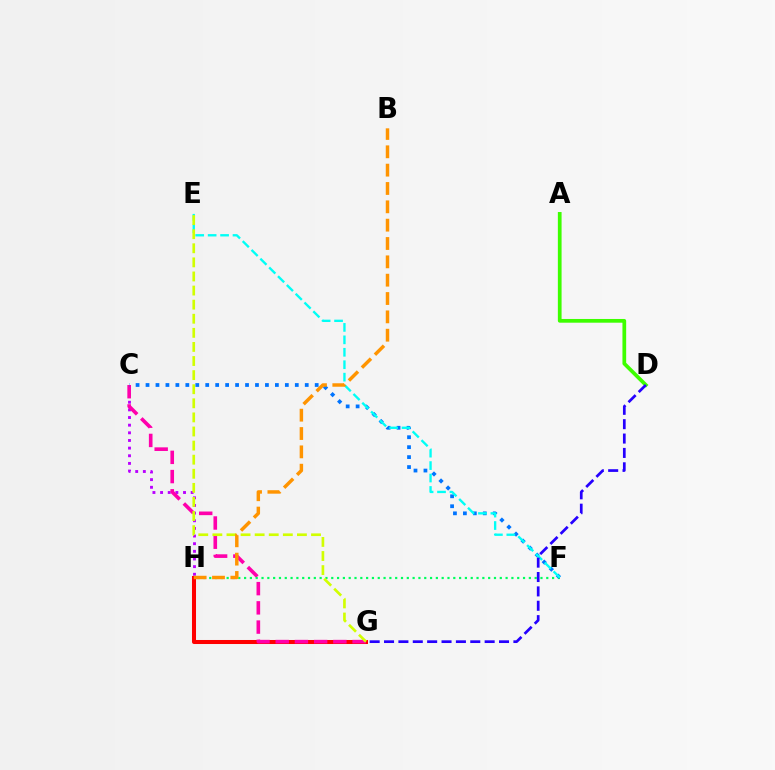{('C', 'H'): [{'color': '#b900ff', 'line_style': 'dotted', 'thickness': 2.08}], ('G', 'H'): [{'color': '#ff0000', 'line_style': 'solid', 'thickness': 2.9}], ('C', 'G'): [{'color': '#ff00ac', 'line_style': 'dashed', 'thickness': 2.61}], ('A', 'D'): [{'color': '#3dff00', 'line_style': 'solid', 'thickness': 2.68}], ('F', 'H'): [{'color': '#00ff5c', 'line_style': 'dotted', 'thickness': 1.58}], ('C', 'F'): [{'color': '#0074ff', 'line_style': 'dotted', 'thickness': 2.7}], ('E', 'F'): [{'color': '#00fff6', 'line_style': 'dashed', 'thickness': 1.69}], ('D', 'G'): [{'color': '#2500ff', 'line_style': 'dashed', 'thickness': 1.95}], ('E', 'G'): [{'color': '#d1ff00', 'line_style': 'dashed', 'thickness': 1.91}], ('B', 'H'): [{'color': '#ff9400', 'line_style': 'dashed', 'thickness': 2.49}]}